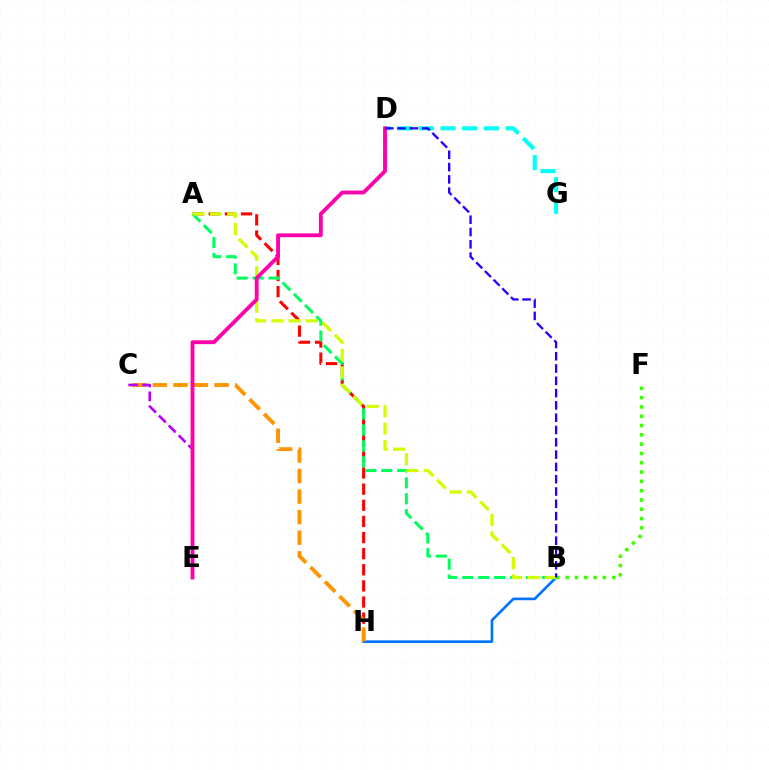{('A', 'H'): [{'color': '#ff0000', 'line_style': 'dashed', 'thickness': 2.19}], ('B', 'H'): [{'color': '#0074ff', 'line_style': 'solid', 'thickness': 1.9}], ('B', 'F'): [{'color': '#3dff00', 'line_style': 'dotted', 'thickness': 2.53}], ('A', 'B'): [{'color': '#00ff5c', 'line_style': 'dashed', 'thickness': 2.17}, {'color': '#d1ff00', 'line_style': 'dashed', 'thickness': 2.35}], ('D', 'G'): [{'color': '#00fff6', 'line_style': 'dashed', 'thickness': 2.95}], ('C', 'H'): [{'color': '#ff9400', 'line_style': 'dashed', 'thickness': 2.79}], ('C', 'E'): [{'color': '#b900ff', 'line_style': 'dashed', 'thickness': 1.89}], ('D', 'E'): [{'color': '#ff00ac', 'line_style': 'solid', 'thickness': 2.77}], ('B', 'D'): [{'color': '#2500ff', 'line_style': 'dashed', 'thickness': 1.67}]}